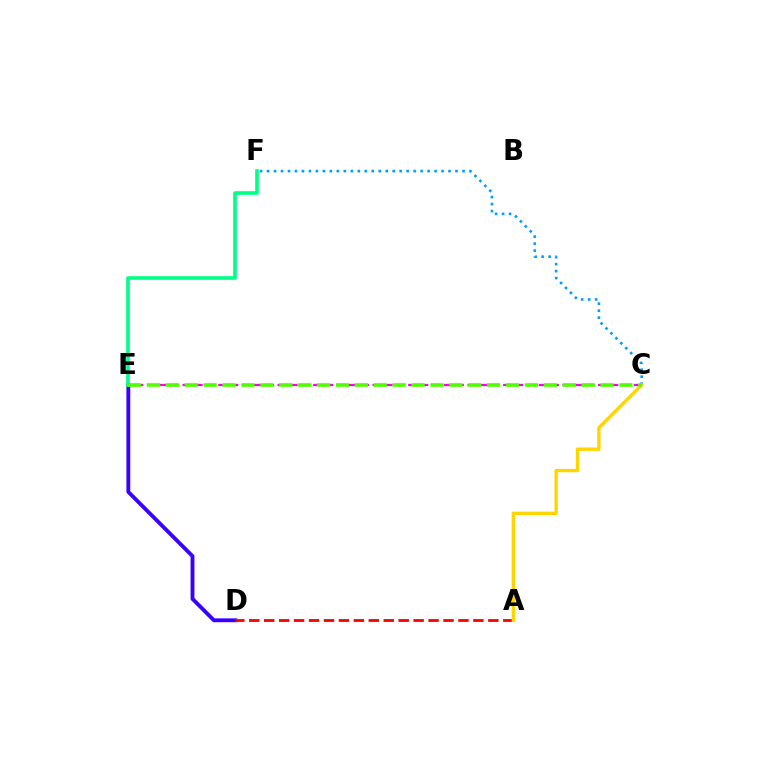{('D', 'E'): [{'color': '#3700ff', 'line_style': 'solid', 'thickness': 2.77}], ('A', 'D'): [{'color': '#ff0000', 'line_style': 'dashed', 'thickness': 2.03}], ('C', 'E'): [{'color': '#ff00ed', 'line_style': 'dashed', 'thickness': 1.61}, {'color': '#4fff00', 'line_style': 'dashed', 'thickness': 2.57}], ('E', 'F'): [{'color': '#00ff86', 'line_style': 'solid', 'thickness': 2.62}], ('C', 'F'): [{'color': '#009eff', 'line_style': 'dotted', 'thickness': 1.9}], ('A', 'C'): [{'color': '#ffd500', 'line_style': 'solid', 'thickness': 2.41}]}